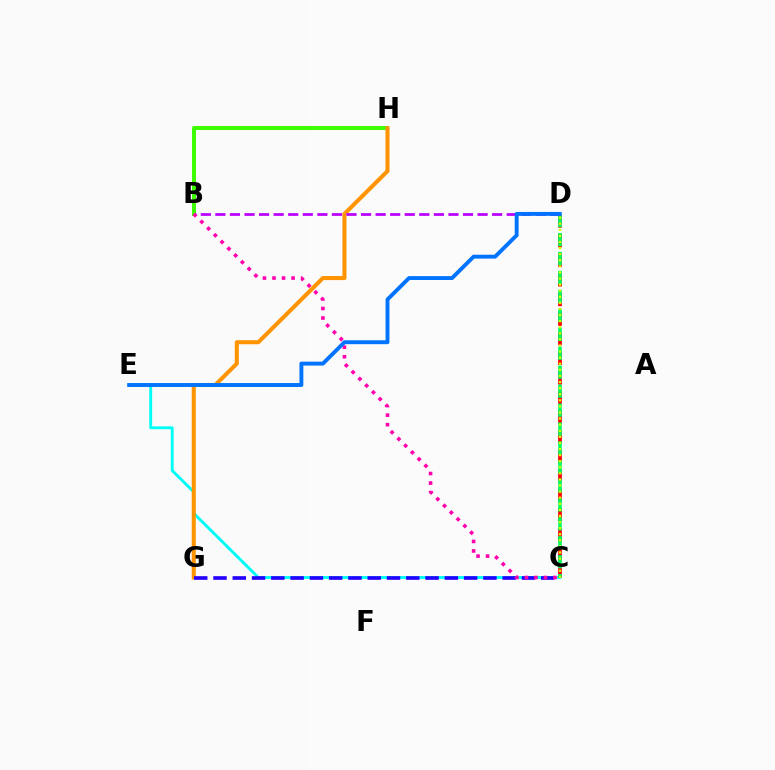{('B', 'H'): [{'color': '#3dff00', 'line_style': 'solid', 'thickness': 2.87}], ('C', 'E'): [{'color': '#00fff6', 'line_style': 'solid', 'thickness': 2.08}], ('C', 'D'): [{'color': '#ff0000', 'line_style': 'dashed', 'thickness': 2.66}, {'color': '#00ff5c', 'line_style': 'dashed', 'thickness': 2.57}, {'color': '#d1ff00', 'line_style': 'dotted', 'thickness': 1.65}], ('G', 'H'): [{'color': '#ff9400', 'line_style': 'solid', 'thickness': 2.92}], ('B', 'D'): [{'color': '#b900ff', 'line_style': 'dashed', 'thickness': 1.98}], ('C', 'G'): [{'color': '#2500ff', 'line_style': 'dashed', 'thickness': 2.62}], ('B', 'C'): [{'color': '#ff00ac', 'line_style': 'dotted', 'thickness': 2.59}], ('D', 'E'): [{'color': '#0074ff', 'line_style': 'solid', 'thickness': 2.81}]}